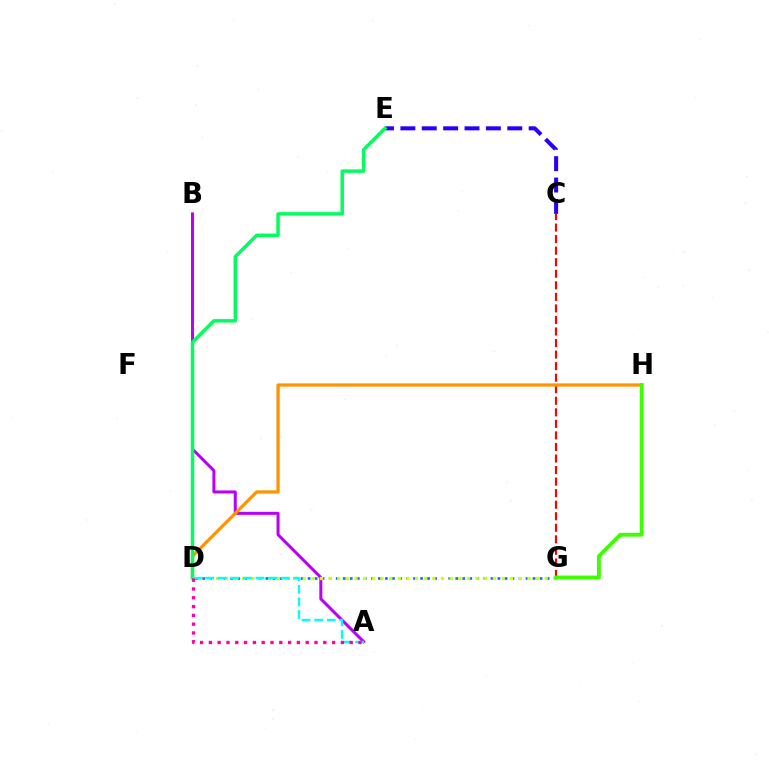{('A', 'B'): [{'color': '#b900ff', 'line_style': 'solid', 'thickness': 2.17}], ('C', 'E'): [{'color': '#2500ff', 'line_style': 'dashed', 'thickness': 2.9}], ('C', 'G'): [{'color': '#ff0000', 'line_style': 'dashed', 'thickness': 1.57}], ('D', 'H'): [{'color': '#ff9400', 'line_style': 'solid', 'thickness': 2.35}], ('D', 'G'): [{'color': '#0074ff', 'line_style': 'dotted', 'thickness': 1.91}, {'color': '#d1ff00', 'line_style': 'dotted', 'thickness': 2.35}], ('G', 'H'): [{'color': '#3dff00', 'line_style': 'solid', 'thickness': 2.77}], ('D', 'E'): [{'color': '#00ff5c', 'line_style': 'solid', 'thickness': 2.49}], ('A', 'D'): [{'color': '#00fff6', 'line_style': 'dashed', 'thickness': 1.71}, {'color': '#ff00ac', 'line_style': 'dotted', 'thickness': 2.39}]}